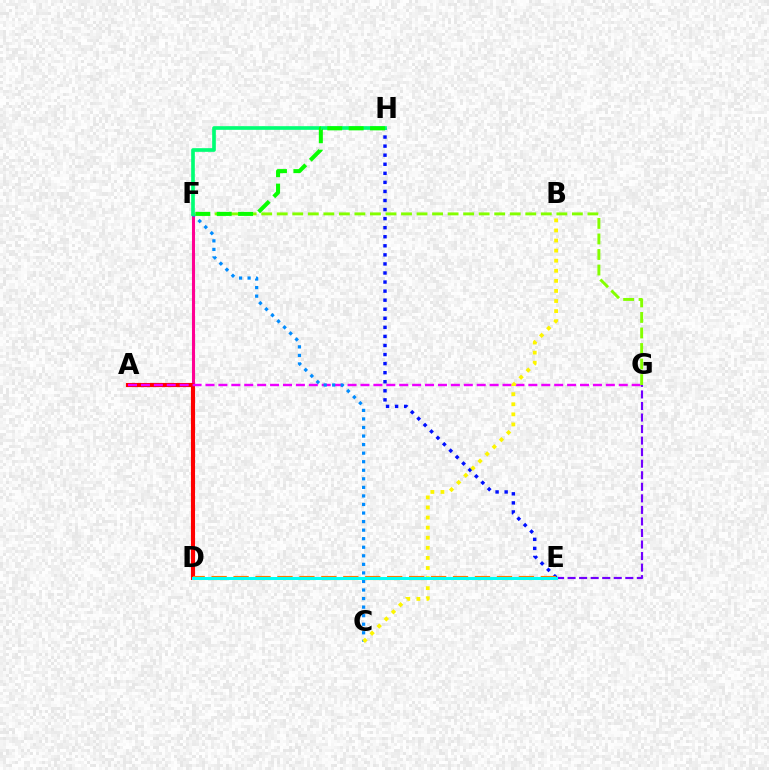{('A', 'F'): [{'color': '#ff0094', 'line_style': 'solid', 'thickness': 2.21}], ('A', 'D'): [{'color': '#ff0000', 'line_style': 'solid', 'thickness': 2.96}], ('A', 'G'): [{'color': '#ee00ff', 'line_style': 'dashed', 'thickness': 1.75}], ('C', 'F'): [{'color': '#008cff', 'line_style': 'dotted', 'thickness': 2.32}], ('E', 'H'): [{'color': '#0010ff', 'line_style': 'dotted', 'thickness': 2.46}], ('F', 'G'): [{'color': '#84ff00', 'line_style': 'dashed', 'thickness': 2.11}], ('B', 'C'): [{'color': '#fcf500', 'line_style': 'dotted', 'thickness': 2.74}], ('D', 'E'): [{'color': '#ff7c00', 'line_style': 'dashed', 'thickness': 2.98}, {'color': '#00fff6', 'line_style': 'solid', 'thickness': 2.17}], ('E', 'G'): [{'color': '#7200ff', 'line_style': 'dashed', 'thickness': 1.57}], ('F', 'H'): [{'color': '#00ff74', 'line_style': 'solid', 'thickness': 2.64}, {'color': '#08ff00', 'line_style': 'dashed', 'thickness': 2.91}]}